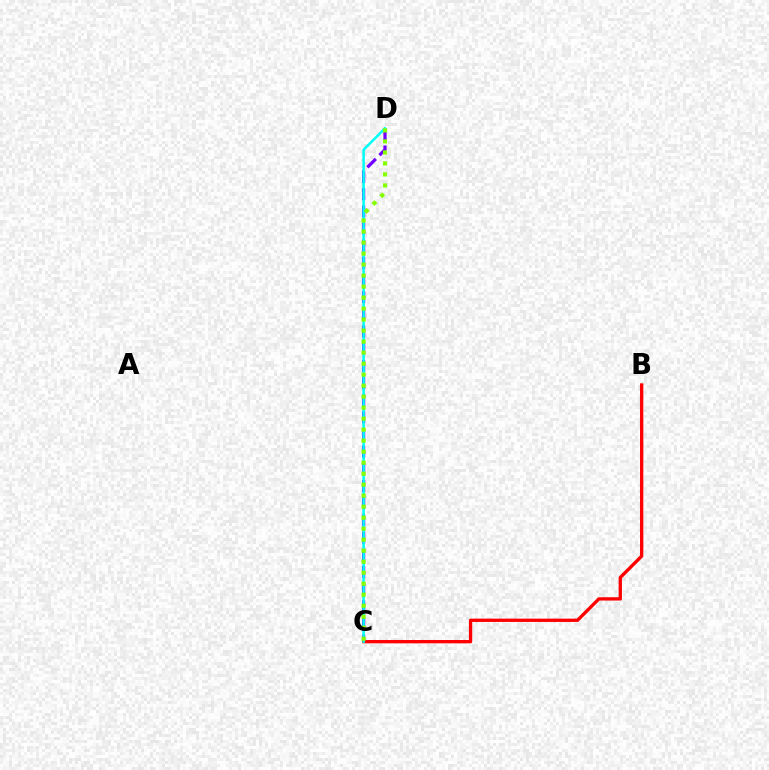{('C', 'D'): [{'color': '#7200ff', 'line_style': 'dashed', 'thickness': 2.33}, {'color': '#00fff6', 'line_style': 'solid', 'thickness': 1.8}, {'color': '#84ff00', 'line_style': 'dotted', 'thickness': 2.99}], ('B', 'C'): [{'color': '#ff0000', 'line_style': 'solid', 'thickness': 2.38}]}